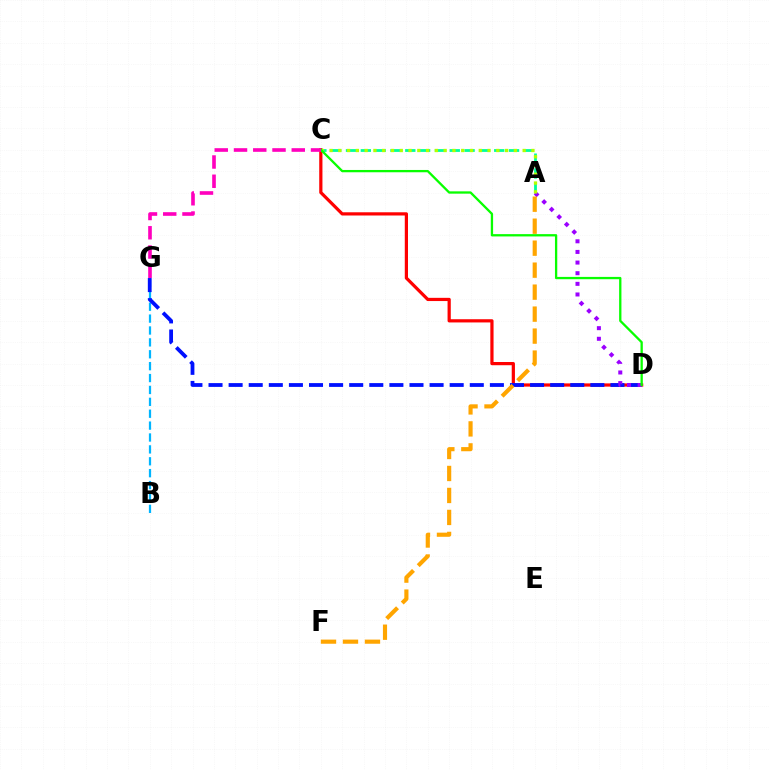{('A', 'C'): [{'color': '#00ff9d', 'line_style': 'dashed', 'thickness': 2.01}, {'color': '#b3ff00', 'line_style': 'dotted', 'thickness': 2.39}], ('C', 'D'): [{'color': '#ff0000', 'line_style': 'solid', 'thickness': 2.32}, {'color': '#08ff00', 'line_style': 'solid', 'thickness': 1.66}], ('B', 'G'): [{'color': '#00b5ff', 'line_style': 'dashed', 'thickness': 1.62}], ('D', 'G'): [{'color': '#0010ff', 'line_style': 'dashed', 'thickness': 2.73}], ('A', 'D'): [{'color': '#9b00ff', 'line_style': 'dotted', 'thickness': 2.89}], ('A', 'F'): [{'color': '#ffa500', 'line_style': 'dashed', 'thickness': 2.99}], ('C', 'G'): [{'color': '#ff00bd', 'line_style': 'dashed', 'thickness': 2.62}]}